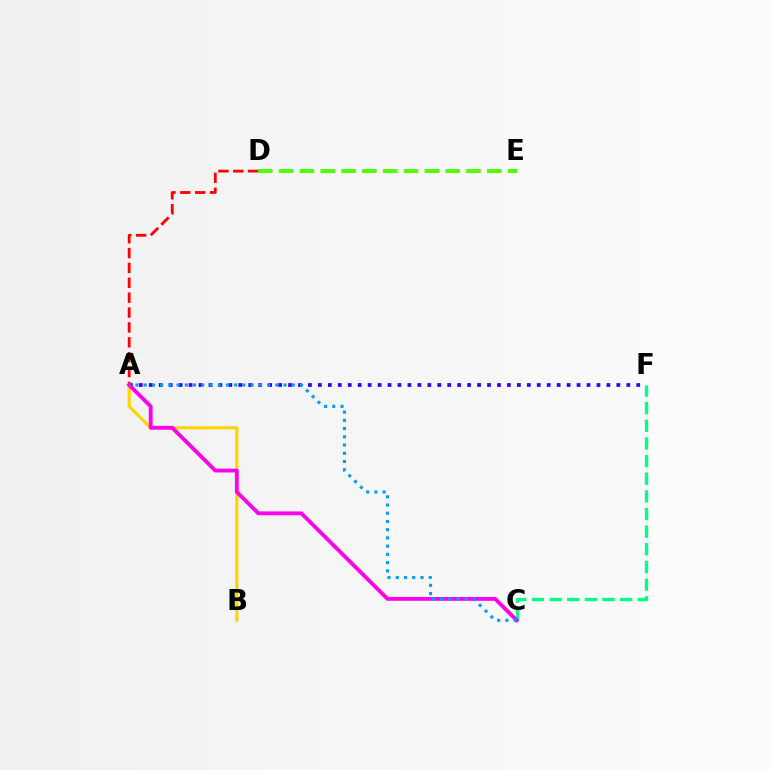{('A', 'D'): [{'color': '#ff0000', 'line_style': 'dashed', 'thickness': 2.02}], ('A', 'F'): [{'color': '#3700ff', 'line_style': 'dotted', 'thickness': 2.7}], ('D', 'E'): [{'color': '#4fff00', 'line_style': 'dashed', 'thickness': 2.83}], ('A', 'B'): [{'color': '#ffd500', 'line_style': 'solid', 'thickness': 2.28}], ('C', 'F'): [{'color': '#00ff86', 'line_style': 'dashed', 'thickness': 2.4}], ('A', 'C'): [{'color': '#ff00ed', 'line_style': 'solid', 'thickness': 2.76}, {'color': '#009eff', 'line_style': 'dotted', 'thickness': 2.23}]}